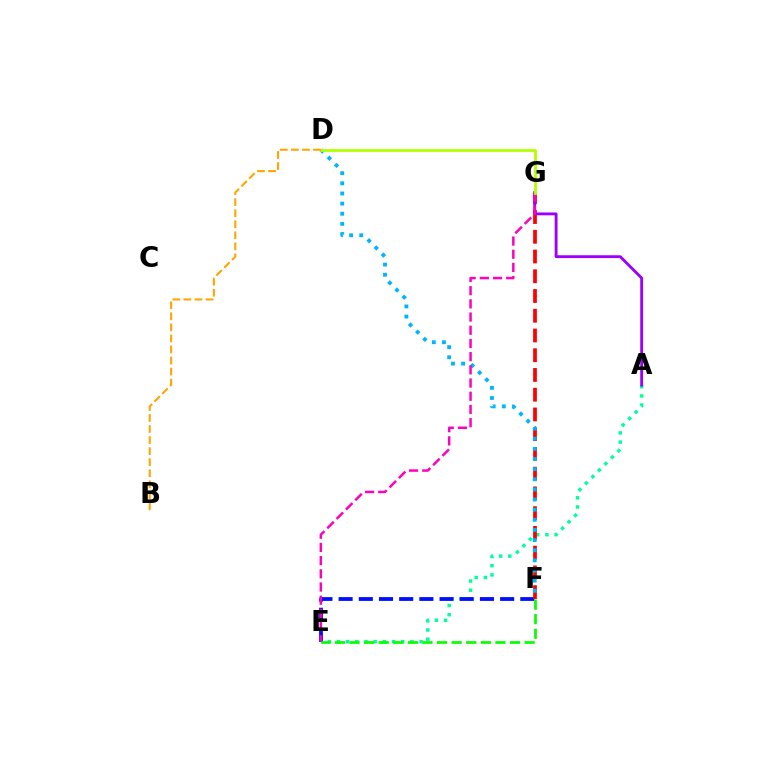{('A', 'E'): [{'color': '#00ff9d', 'line_style': 'dotted', 'thickness': 2.49}], ('E', 'F'): [{'color': '#0010ff', 'line_style': 'dashed', 'thickness': 2.74}, {'color': '#08ff00', 'line_style': 'dashed', 'thickness': 1.98}], ('F', 'G'): [{'color': '#ff0000', 'line_style': 'dashed', 'thickness': 2.68}], ('D', 'F'): [{'color': '#00b5ff', 'line_style': 'dotted', 'thickness': 2.75}], ('A', 'G'): [{'color': '#9b00ff', 'line_style': 'solid', 'thickness': 2.05}], ('E', 'G'): [{'color': '#ff00bd', 'line_style': 'dashed', 'thickness': 1.79}], ('D', 'G'): [{'color': '#b3ff00', 'line_style': 'solid', 'thickness': 2.02}], ('B', 'D'): [{'color': '#ffa500', 'line_style': 'dashed', 'thickness': 1.5}]}